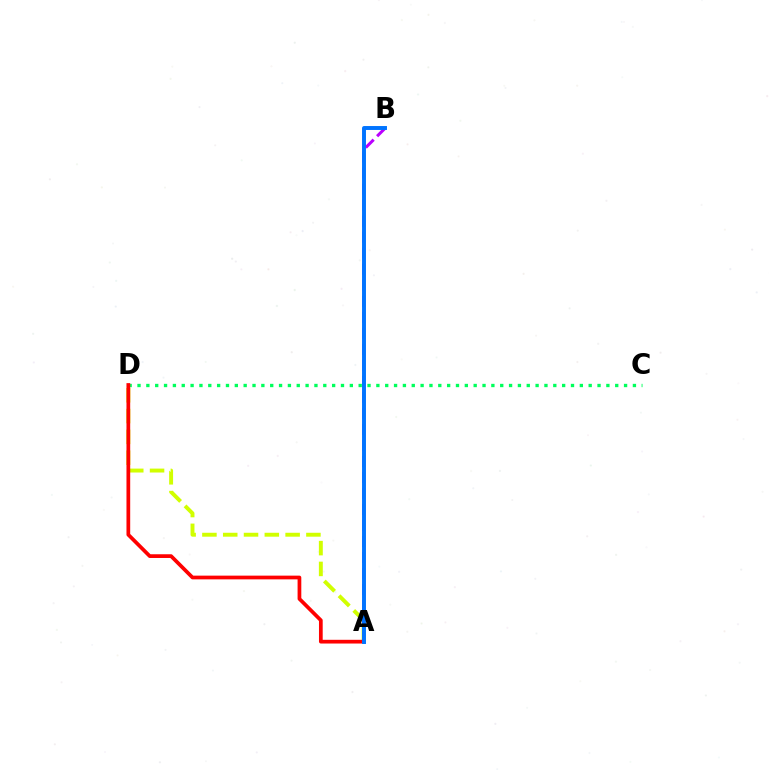{('C', 'D'): [{'color': '#00ff5c', 'line_style': 'dotted', 'thickness': 2.4}], ('A', 'D'): [{'color': '#d1ff00', 'line_style': 'dashed', 'thickness': 2.83}, {'color': '#ff0000', 'line_style': 'solid', 'thickness': 2.68}], ('A', 'B'): [{'color': '#b900ff', 'line_style': 'dashed', 'thickness': 2.18}, {'color': '#0074ff', 'line_style': 'solid', 'thickness': 2.83}]}